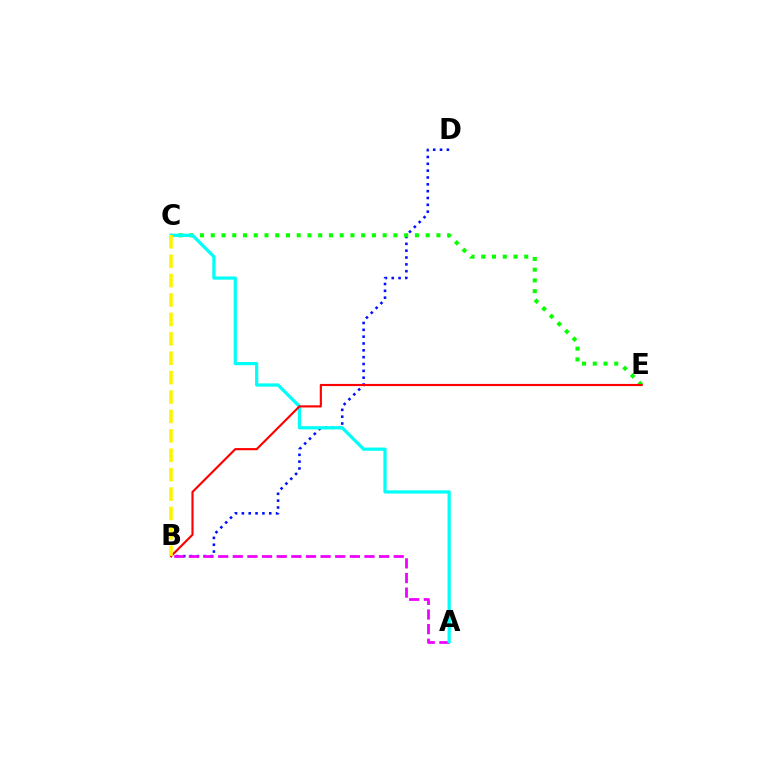{('B', 'D'): [{'color': '#0010ff', 'line_style': 'dotted', 'thickness': 1.86}], ('A', 'B'): [{'color': '#ee00ff', 'line_style': 'dashed', 'thickness': 1.99}], ('C', 'E'): [{'color': '#08ff00', 'line_style': 'dotted', 'thickness': 2.92}], ('A', 'C'): [{'color': '#00fff6', 'line_style': 'solid', 'thickness': 2.32}], ('B', 'E'): [{'color': '#ff0000', 'line_style': 'solid', 'thickness': 1.54}], ('B', 'C'): [{'color': '#fcf500', 'line_style': 'dashed', 'thickness': 2.64}]}